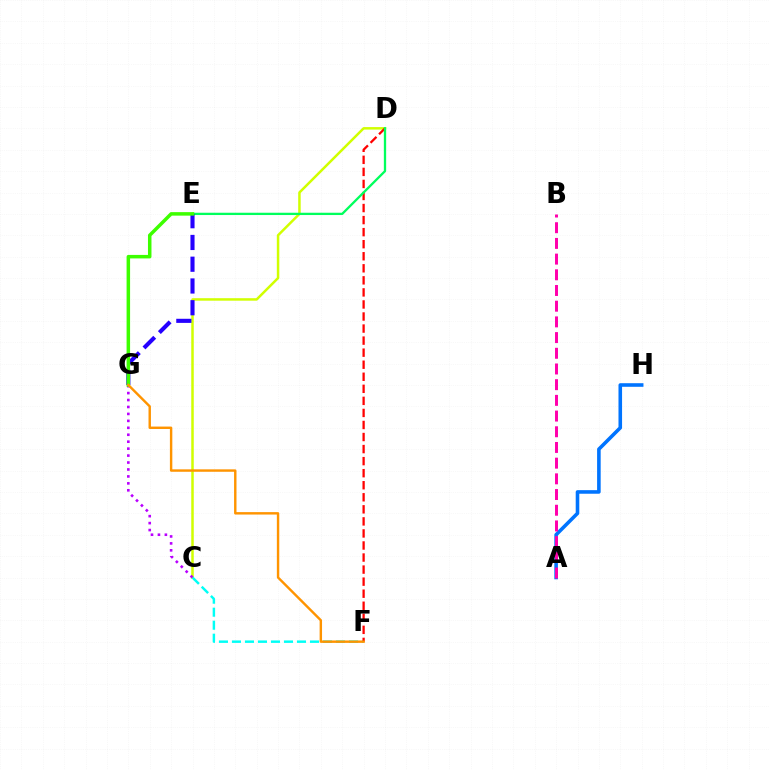{('C', 'D'): [{'color': '#d1ff00', 'line_style': 'solid', 'thickness': 1.8}], ('C', 'F'): [{'color': '#00fff6', 'line_style': 'dashed', 'thickness': 1.77}], ('D', 'F'): [{'color': '#ff0000', 'line_style': 'dashed', 'thickness': 1.64}], ('C', 'G'): [{'color': '#b900ff', 'line_style': 'dotted', 'thickness': 1.89}], ('D', 'E'): [{'color': '#00ff5c', 'line_style': 'solid', 'thickness': 1.66}], ('E', 'G'): [{'color': '#2500ff', 'line_style': 'dashed', 'thickness': 2.96}, {'color': '#3dff00', 'line_style': 'solid', 'thickness': 2.52}], ('F', 'G'): [{'color': '#ff9400', 'line_style': 'solid', 'thickness': 1.74}], ('A', 'H'): [{'color': '#0074ff', 'line_style': 'solid', 'thickness': 2.58}], ('A', 'B'): [{'color': '#ff00ac', 'line_style': 'dashed', 'thickness': 2.13}]}